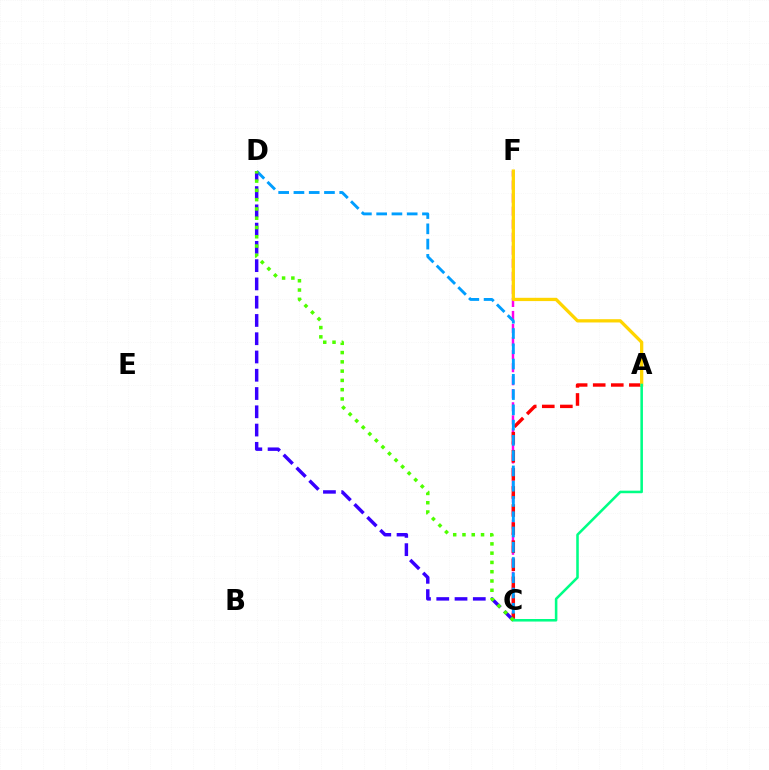{('C', 'F'): [{'color': '#ff00ed', 'line_style': 'dashed', 'thickness': 1.77}], ('A', 'C'): [{'color': '#ff0000', 'line_style': 'dashed', 'thickness': 2.46}, {'color': '#00ff86', 'line_style': 'solid', 'thickness': 1.84}], ('C', 'D'): [{'color': '#009eff', 'line_style': 'dashed', 'thickness': 2.07}, {'color': '#3700ff', 'line_style': 'dashed', 'thickness': 2.48}, {'color': '#4fff00', 'line_style': 'dotted', 'thickness': 2.52}], ('A', 'F'): [{'color': '#ffd500', 'line_style': 'solid', 'thickness': 2.36}]}